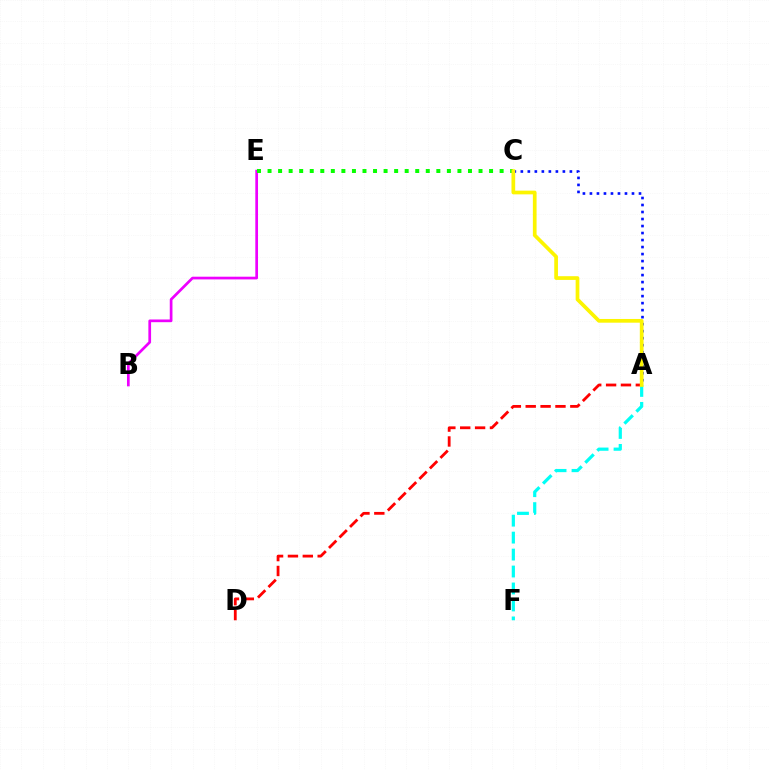{('B', 'E'): [{'color': '#ee00ff', 'line_style': 'solid', 'thickness': 1.95}], ('A', 'D'): [{'color': '#ff0000', 'line_style': 'dashed', 'thickness': 2.02}], ('C', 'E'): [{'color': '#08ff00', 'line_style': 'dotted', 'thickness': 2.87}], ('A', 'F'): [{'color': '#00fff6', 'line_style': 'dashed', 'thickness': 2.3}], ('A', 'C'): [{'color': '#0010ff', 'line_style': 'dotted', 'thickness': 1.9}, {'color': '#fcf500', 'line_style': 'solid', 'thickness': 2.67}]}